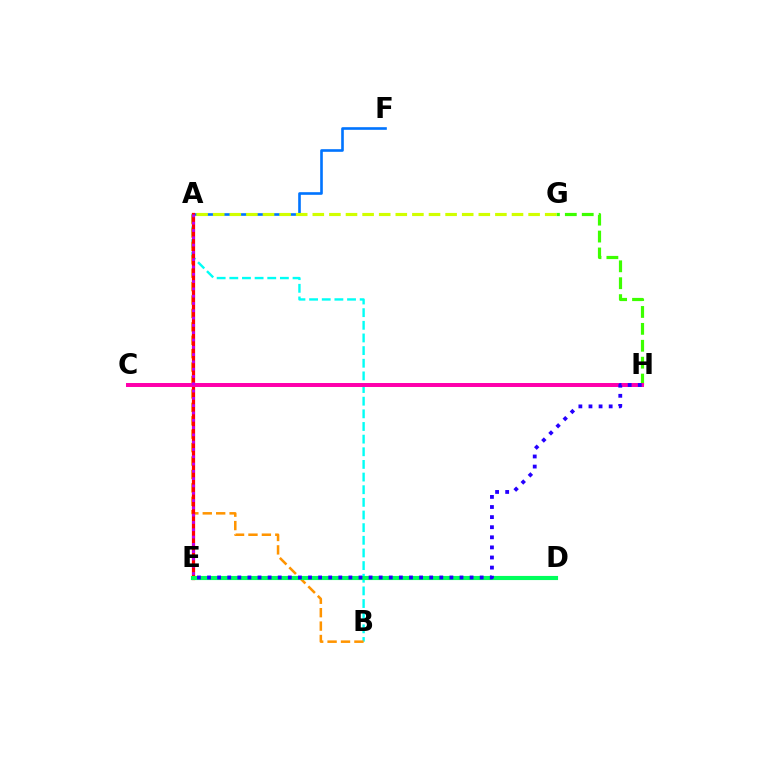{('A', 'B'): [{'color': '#00fff6', 'line_style': 'dashed', 'thickness': 1.72}, {'color': '#ff9400', 'line_style': 'dashed', 'thickness': 1.82}], ('A', 'F'): [{'color': '#0074ff', 'line_style': 'solid', 'thickness': 1.89}], ('G', 'H'): [{'color': '#3dff00', 'line_style': 'dashed', 'thickness': 2.3}], ('A', 'E'): [{'color': '#ff0000', 'line_style': 'solid', 'thickness': 2.33}, {'color': '#b900ff', 'line_style': 'dotted', 'thickness': 1.98}], ('A', 'G'): [{'color': '#d1ff00', 'line_style': 'dashed', 'thickness': 2.26}], ('C', 'H'): [{'color': '#ff00ac', 'line_style': 'solid', 'thickness': 2.86}], ('D', 'E'): [{'color': '#00ff5c', 'line_style': 'solid', 'thickness': 2.98}], ('E', 'H'): [{'color': '#2500ff', 'line_style': 'dotted', 'thickness': 2.74}]}